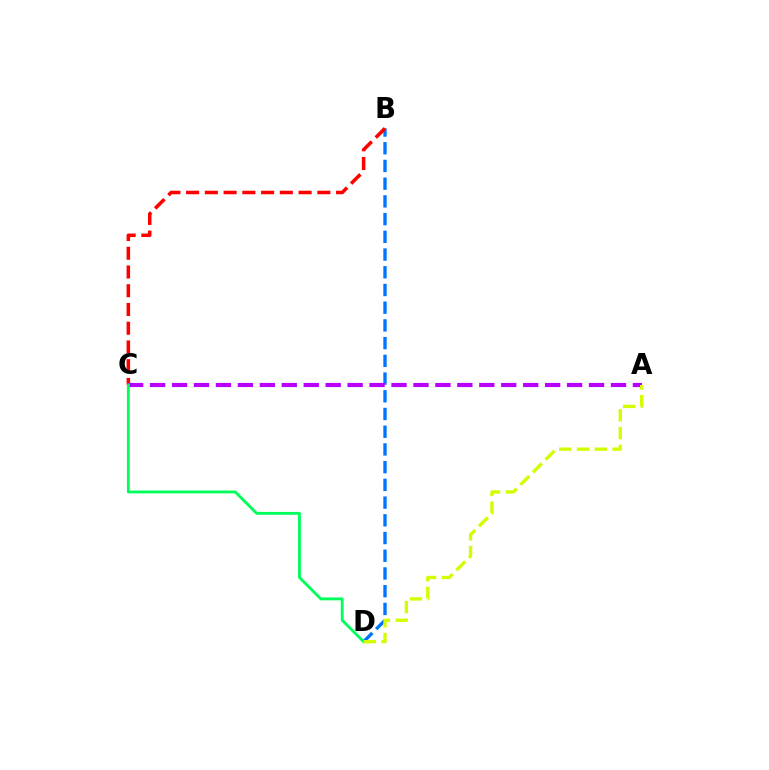{('B', 'D'): [{'color': '#0074ff', 'line_style': 'dashed', 'thickness': 2.41}], ('B', 'C'): [{'color': '#ff0000', 'line_style': 'dashed', 'thickness': 2.55}], ('A', 'C'): [{'color': '#b900ff', 'line_style': 'dashed', 'thickness': 2.98}], ('C', 'D'): [{'color': '#00ff5c', 'line_style': 'solid', 'thickness': 2.06}], ('A', 'D'): [{'color': '#d1ff00', 'line_style': 'dashed', 'thickness': 2.42}]}